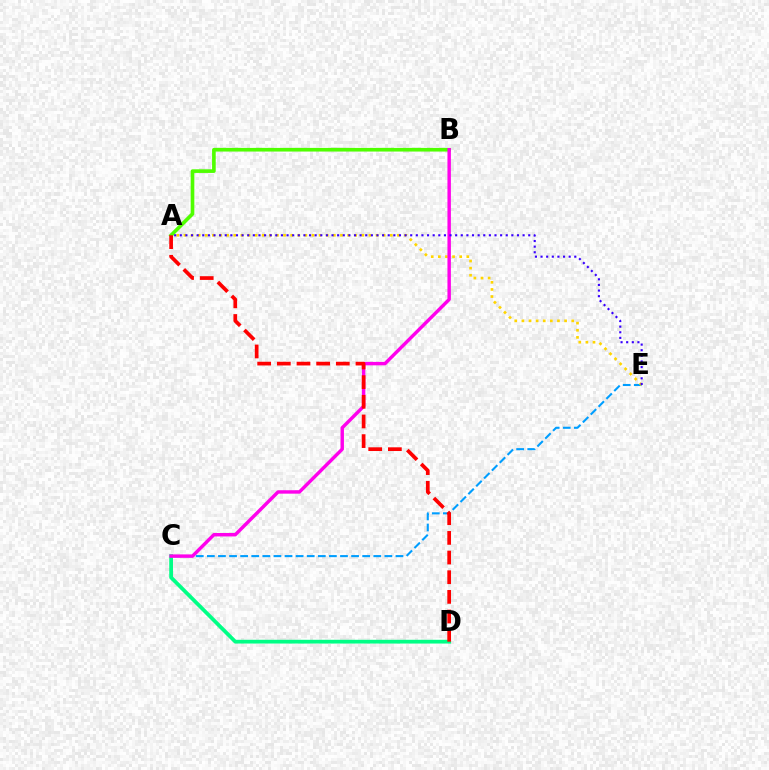{('C', 'E'): [{'color': '#009eff', 'line_style': 'dashed', 'thickness': 1.51}], ('C', 'D'): [{'color': '#00ff86', 'line_style': 'solid', 'thickness': 2.7}], ('A', 'E'): [{'color': '#ffd500', 'line_style': 'dotted', 'thickness': 1.93}, {'color': '#3700ff', 'line_style': 'dotted', 'thickness': 1.53}], ('A', 'B'): [{'color': '#4fff00', 'line_style': 'solid', 'thickness': 2.63}], ('B', 'C'): [{'color': '#ff00ed', 'line_style': 'solid', 'thickness': 2.47}], ('A', 'D'): [{'color': '#ff0000', 'line_style': 'dashed', 'thickness': 2.67}]}